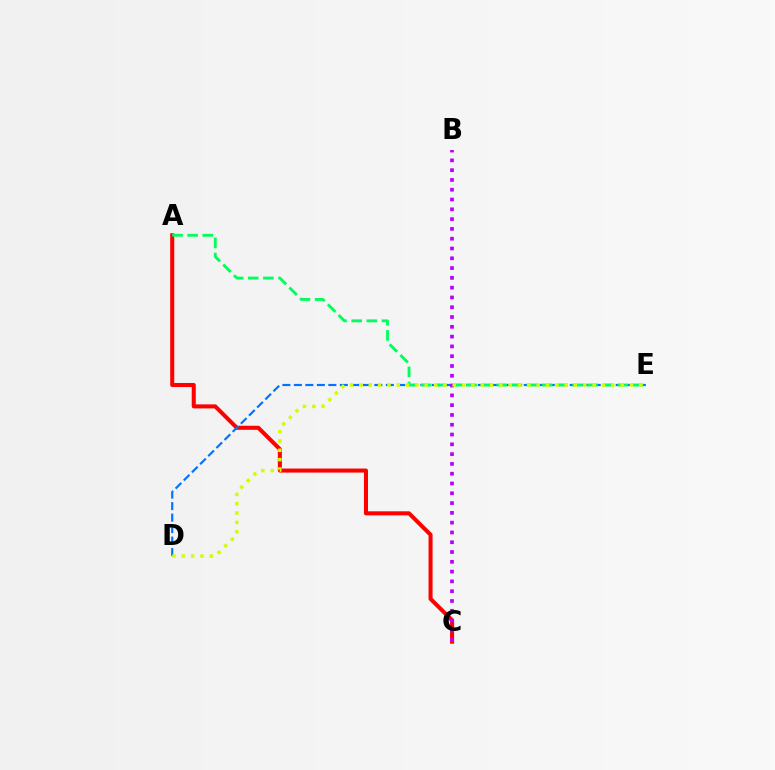{('A', 'C'): [{'color': '#ff0000', 'line_style': 'solid', 'thickness': 2.91}], ('D', 'E'): [{'color': '#0074ff', 'line_style': 'dashed', 'thickness': 1.56}, {'color': '#d1ff00', 'line_style': 'dotted', 'thickness': 2.53}], ('A', 'E'): [{'color': '#00ff5c', 'line_style': 'dashed', 'thickness': 2.06}], ('B', 'C'): [{'color': '#b900ff', 'line_style': 'dotted', 'thickness': 2.66}]}